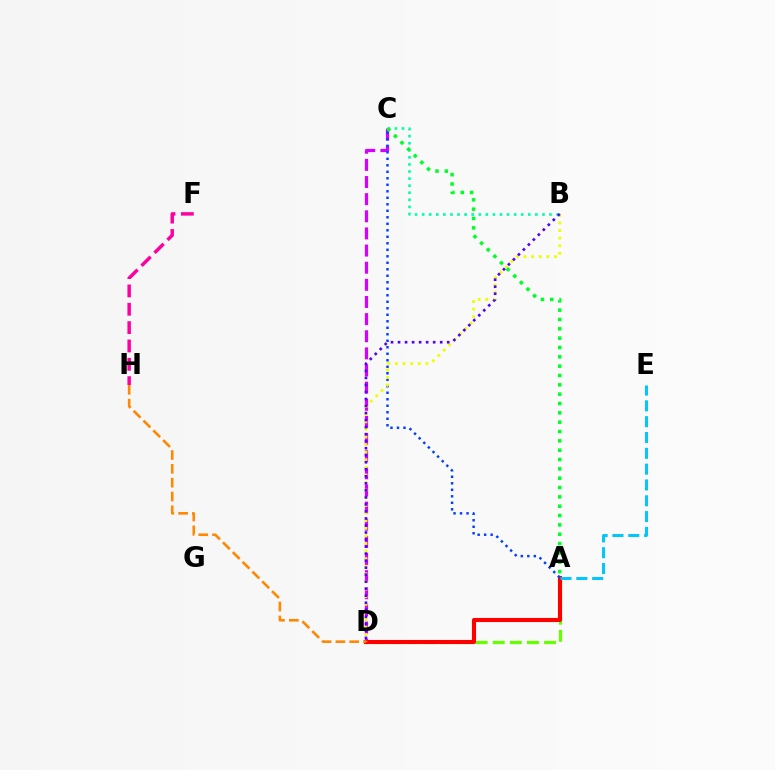{('F', 'H'): [{'color': '#ff00a0', 'line_style': 'dashed', 'thickness': 2.49}], ('A', 'D'): [{'color': '#66ff00', 'line_style': 'dashed', 'thickness': 2.32}, {'color': '#ff0000', 'line_style': 'solid', 'thickness': 2.94}], ('C', 'D'): [{'color': '#d600ff', 'line_style': 'dashed', 'thickness': 2.33}], ('B', 'C'): [{'color': '#00ffaf', 'line_style': 'dotted', 'thickness': 1.92}], ('A', 'C'): [{'color': '#003fff', 'line_style': 'dotted', 'thickness': 1.77}, {'color': '#00ff27', 'line_style': 'dotted', 'thickness': 2.54}], ('B', 'D'): [{'color': '#eeff00', 'line_style': 'dotted', 'thickness': 2.07}, {'color': '#4f00ff', 'line_style': 'dotted', 'thickness': 1.91}], ('A', 'E'): [{'color': '#00c7ff', 'line_style': 'dashed', 'thickness': 2.15}], ('D', 'H'): [{'color': '#ff8800', 'line_style': 'dashed', 'thickness': 1.88}]}